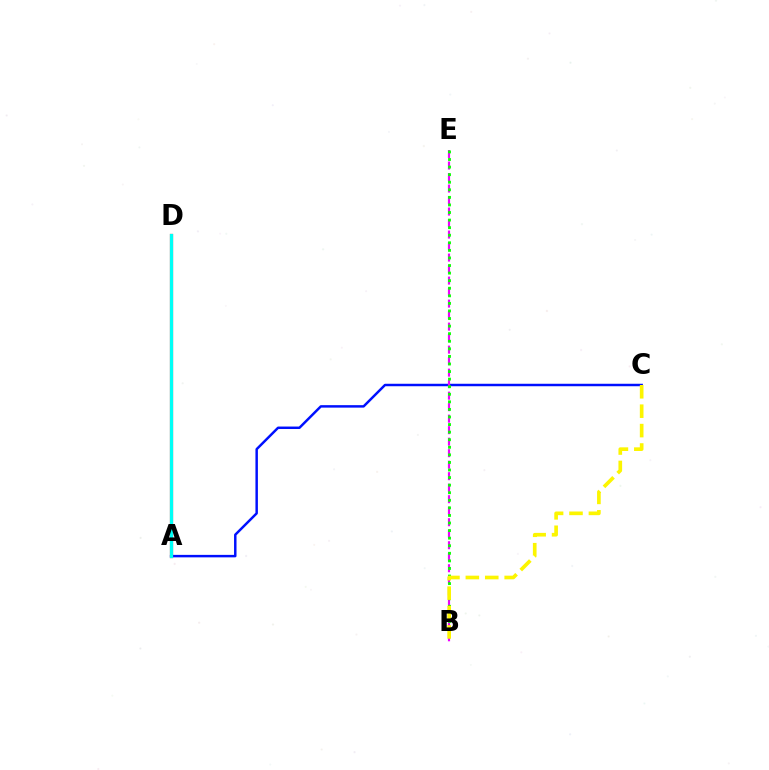{('A', 'C'): [{'color': '#0010ff', 'line_style': 'solid', 'thickness': 1.78}], ('A', 'D'): [{'color': '#ff0000', 'line_style': 'solid', 'thickness': 2.3}, {'color': '#00fff6', 'line_style': 'solid', 'thickness': 2.33}], ('B', 'E'): [{'color': '#ee00ff', 'line_style': 'dashed', 'thickness': 1.56}, {'color': '#08ff00', 'line_style': 'dotted', 'thickness': 2.06}], ('B', 'C'): [{'color': '#fcf500', 'line_style': 'dashed', 'thickness': 2.64}]}